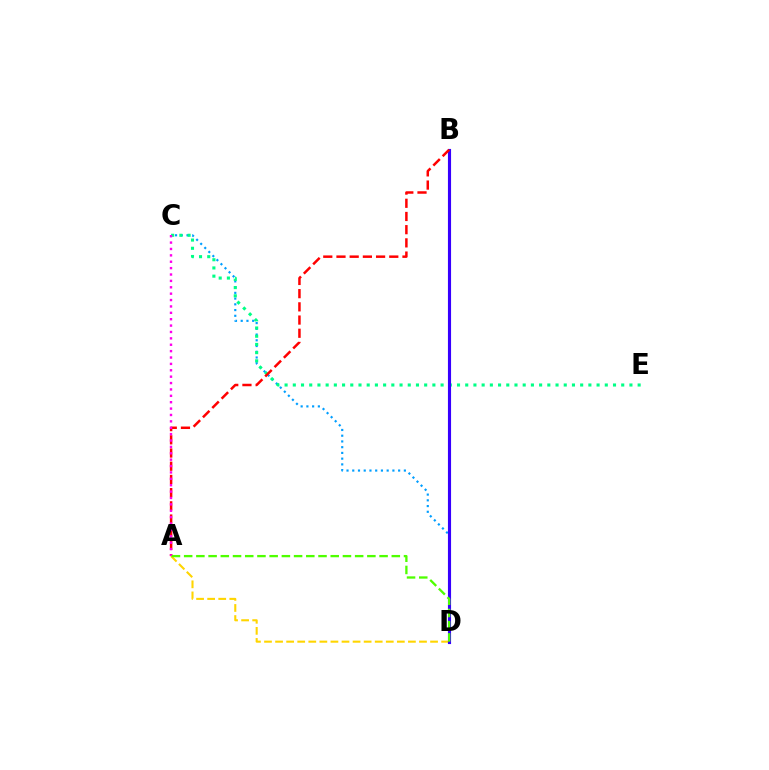{('C', 'D'): [{'color': '#009eff', 'line_style': 'dotted', 'thickness': 1.56}], ('A', 'D'): [{'color': '#ffd500', 'line_style': 'dashed', 'thickness': 1.5}, {'color': '#4fff00', 'line_style': 'dashed', 'thickness': 1.66}], ('C', 'E'): [{'color': '#00ff86', 'line_style': 'dotted', 'thickness': 2.23}], ('B', 'D'): [{'color': '#3700ff', 'line_style': 'solid', 'thickness': 2.25}], ('A', 'B'): [{'color': '#ff0000', 'line_style': 'dashed', 'thickness': 1.79}], ('A', 'C'): [{'color': '#ff00ed', 'line_style': 'dotted', 'thickness': 1.73}]}